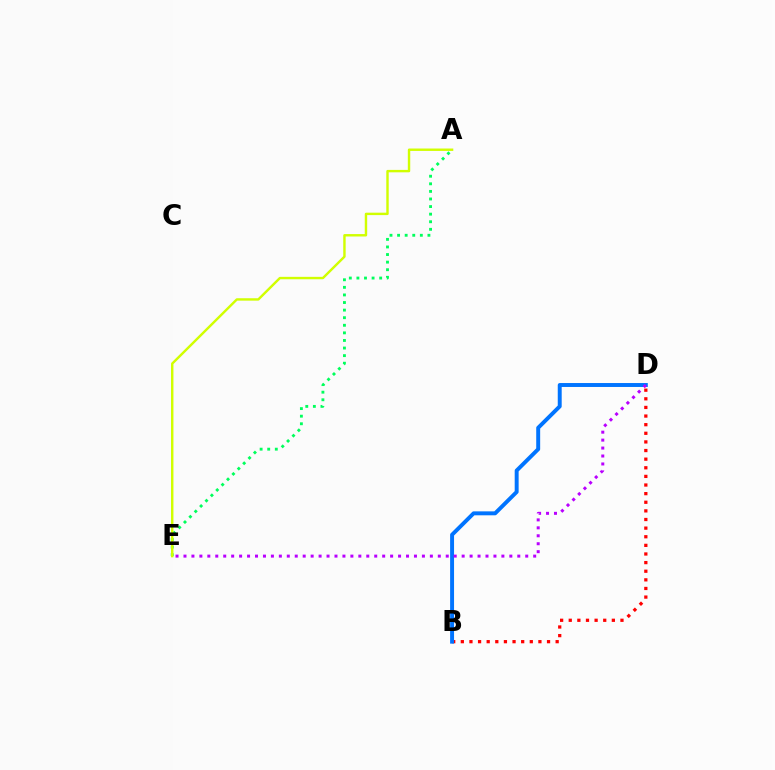{('B', 'D'): [{'color': '#ff0000', 'line_style': 'dotted', 'thickness': 2.34}, {'color': '#0074ff', 'line_style': 'solid', 'thickness': 2.83}], ('A', 'E'): [{'color': '#00ff5c', 'line_style': 'dotted', 'thickness': 2.06}, {'color': '#d1ff00', 'line_style': 'solid', 'thickness': 1.74}], ('D', 'E'): [{'color': '#b900ff', 'line_style': 'dotted', 'thickness': 2.16}]}